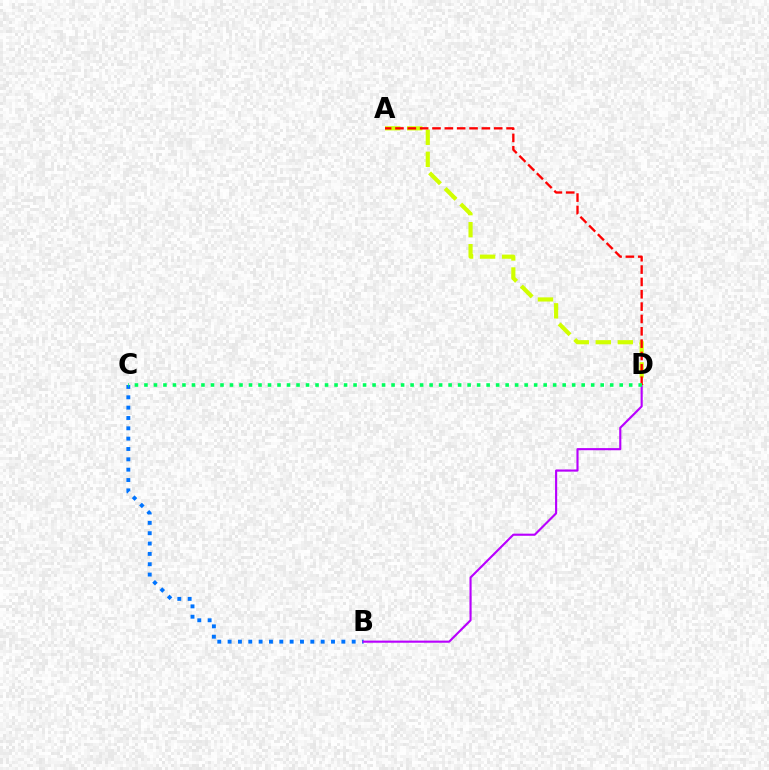{('A', 'D'): [{'color': '#d1ff00', 'line_style': 'dashed', 'thickness': 2.99}, {'color': '#ff0000', 'line_style': 'dashed', 'thickness': 1.68}], ('B', 'C'): [{'color': '#0074ff', 'line_style': 'dotted', 'thickness': 2.81}], ('B', 'D'): [{'color': '#b900ff', 'line_style': 'solid', 'thickness': 1.53}], ('C', 'D'): [{'color': '#00ff5c', 'line_style': 'dotted', 'thickness': 2.58}]}